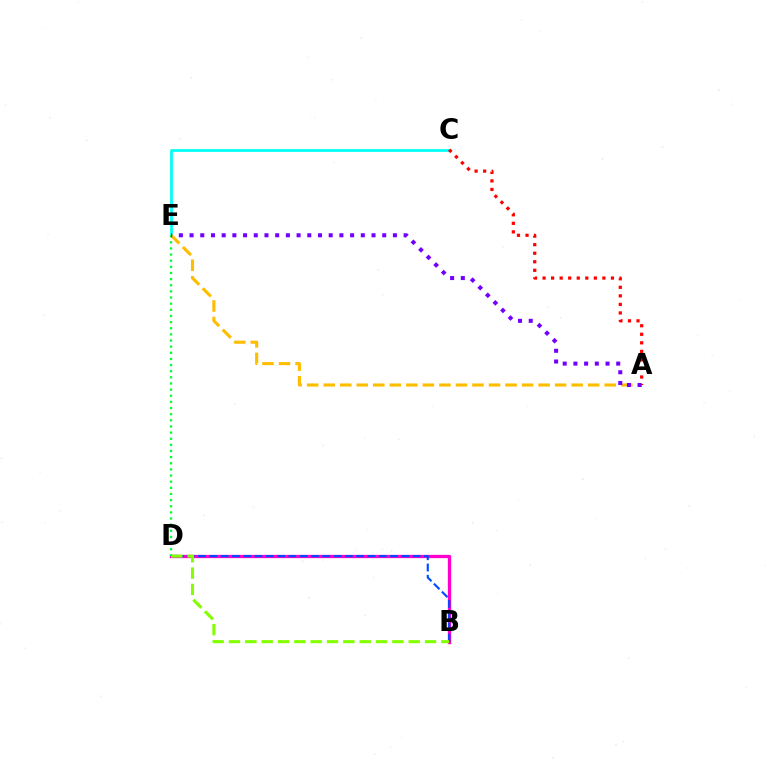{('C', 'E'): [{'color': '#00fff6', 'line_style': 'solid', 'thickness': 1.98}], ('B', 'D'): [{'color': '#ff00cf', 'line_style': 'solid', 'thickness': 2.37}, {'color': '#004bff', 'line_style': 'dashed', 'thickness': 1.53}, {'color': '#84ff00', 'line_style': 'dashed', 'thickness': 2.22}], ('A', 'E'): [{'color': '#ffbd00', 'line_style': 'dashed', 'thickness': 2.25}, {'color': '#7200ff', 'line_style': 'dotted', 'thickness': 2.91}], ('A', 'C'): [{'color': '#ff0000', 'line_style': 'dotted', 'thickness': 2.32}], ('D', 'E'): [{'color': '#00ff39', 'line_style': 'dotted', 'thickness': 1.67}]}